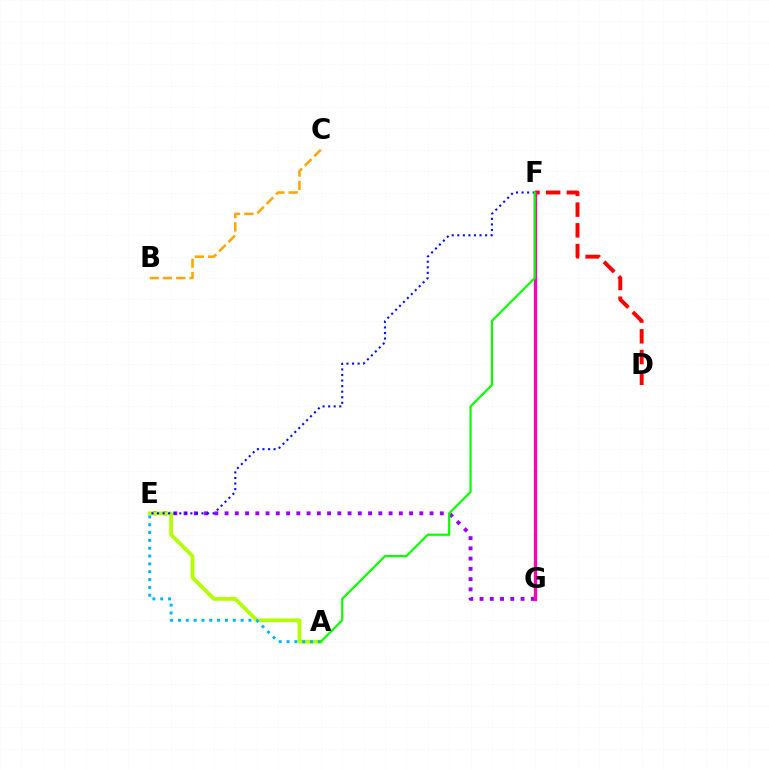{('E', 'G'): [{'color': '#9b00ff', 'line_style': 'dotted', 'thickness': 2.78}], ('B', 'C'): [{'color': '#ffa500', 'line_style': 'dashed', 'thickness': 1.81}], ('D', 'F'): [{'color': '#ff0000', 'line_style': 'dashed', 'thickness': 2.82}], ('F', 'G'): [{'color': '#00ff9d', 'line_style': 'dotted', 'thickness': 1.87}, {'color': '#ff00bd', 'line_style': 'solid', 'thickness': 2.4}], ('A', 'E'): [{'color': '#b3ff00', 'line_style': 'solid', 'thickness': 2.71}, {'color': '#00b5ff', 'line_style': 'dotted', 'thickness': 2.13}], ('E', 'F'): [{'color': '#0010ff', 'line_style': 'dotted', 'thickness': 1.51}], ('A', 'F'): [{'color': '#08ff00', 'line_style': 'solid', 'thickness': 1.58}]}